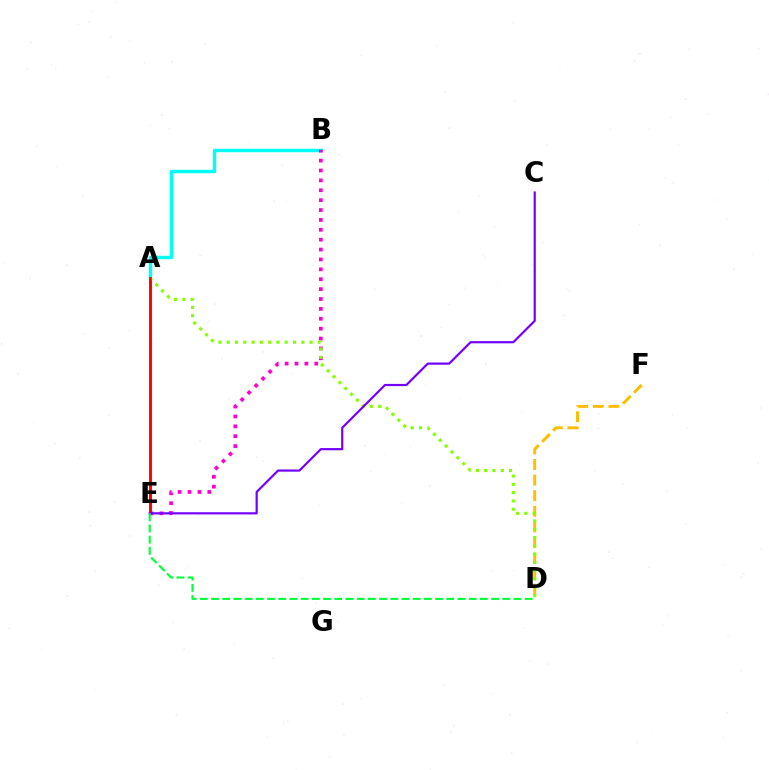{('A', 'B'): [{'color': '#00fff6', 'line_style': 'solid', 'thickness': 2.45}], ('B', 'E'): [{'color': '#ff00cf', 'line_style': 'dotted', 'thickness': 2.69}], ('D', 'F'): [{'color': '#ffbd00', 'line_style': 'dashed', 'thickness': 2.12}], ('A', 'E'): [{'color': '#004bff', 'line_style': 'solid', 'thickness': 1.84}, {'color': '#ff0000', 'line_style': 'solid', 'thickness': 1.87}], ('A', 'D'): [{'color': '#84ff00', 'line_style': 'dotted', 'thickness': 2.25}], ('C', 'E'): [{'color': '#7200ff', 'line_style': 'solid', 'thickness': 1.58}], ('D', 'E'): [{'color': '#00ff39', 'line_style': 'dashed', 'thickness': 1.52}]}